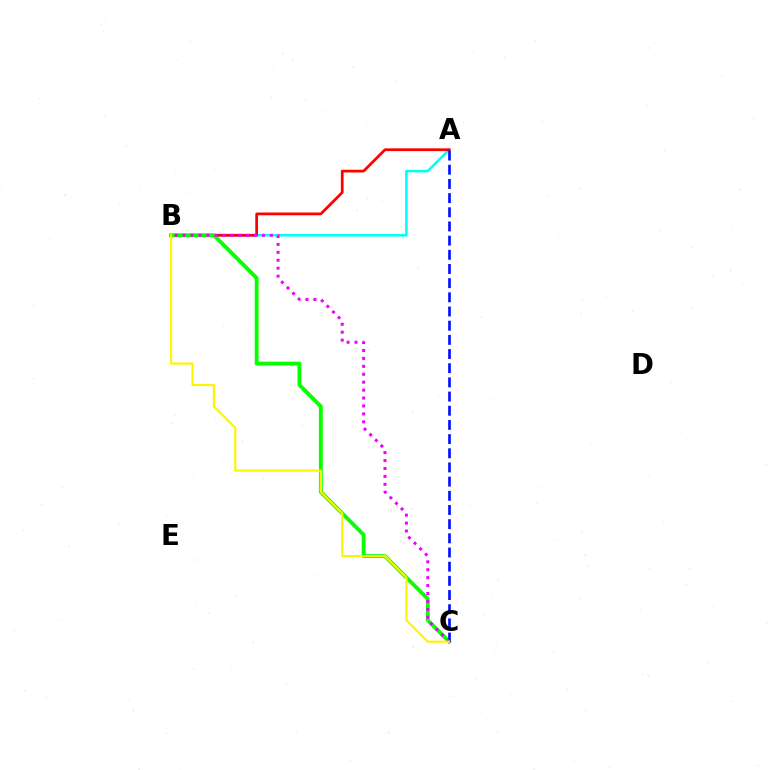{('A', 'B'): [{'color': '#00fff6', 'line_style': 'solid', 'thickness': 1.85}, {'color': '#ff0000', 'line_style': 'solid', 'thickness': 1.98}], ('B', 'C'): [{'color': '#08ff00', 'line_style': 'solid', 'thickness': 2.77}, {'color': '#ee00ff', 'line_style': 'dotted', 'thickness': 2.15}, {'color': '#fcf500', 'line_style': 'solid', 'thickness': 1.56}], ('A', 'C'): [{'color': '#0010ff', 'line_style': 'dashed', 'thickness': 1.93}]}